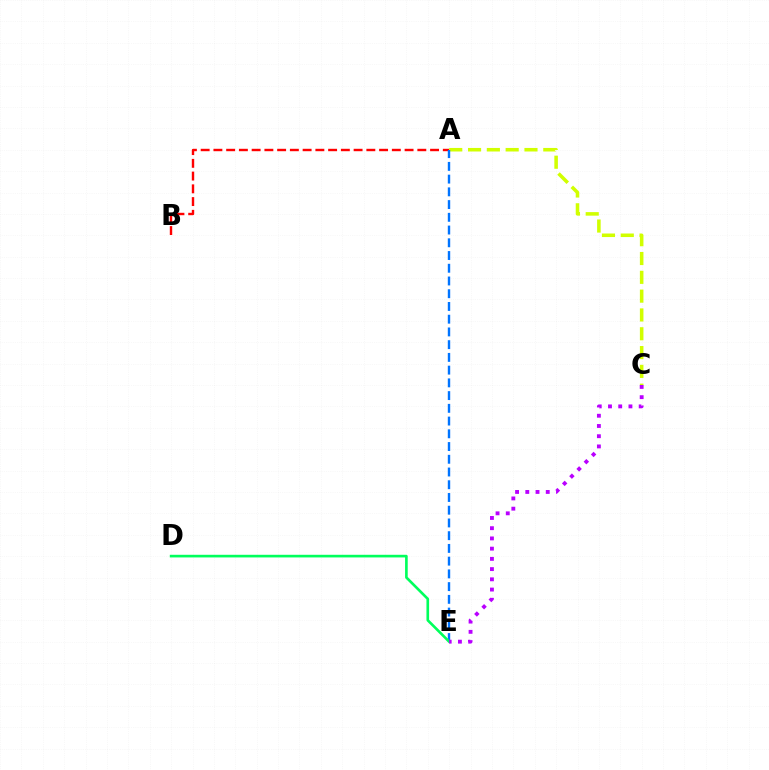{('A', 'B'): [{'color': '#ff0000', 'line_style': 'dashed', 'thickness': 1.73}], ('A', 'C'): [{'color': '#d1ff00', 'line_style': 'dashed', 'thickness': 2.56}], ('A', 'E'): [{'color': '#0074ff', 'line_style': 'dashed', 'thickness': 1.73}], ('D', 'E'): [{'color': '#00ff5c', 'line_style': 'solid', 'thickness': 1.9}], ('C', 'E'): [{'color': '#b900ff', 'line_style': 'dotted', 'thickness': 2.78}]}